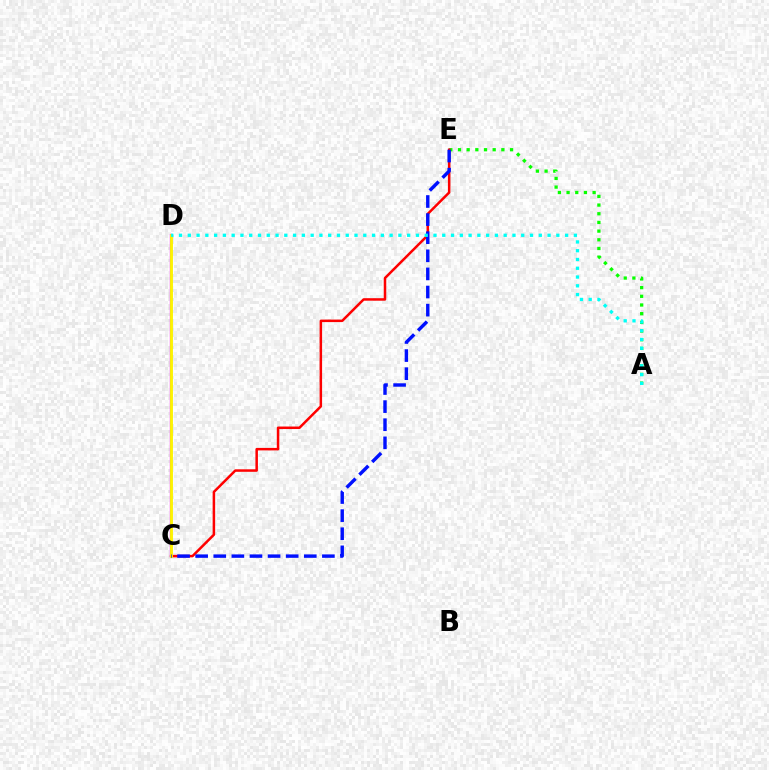{('A', 'E'): [{'color': '#08ff00', 'line_style': 'dotted', 'thickness': 2.36}], ('C', 'D'): [{'color': '#ee00ff', 'line_style': 'solid', 'thickness': 1.67}, {'color': '#fcf500', 'line_style': 'solid', 'thickness': 2.06}], ('C', 'E'): [{'color': '#ff0000', 'line_style': 'solid', 'thickness': 1.81}, {'color': '#0010ff', 'line_style': 'dashed', 'thickness': 2.46}], ('A', 'D'): [{'color': '#00fff6', 'line_style': 'dotted', 'thickness': 2.38}]}